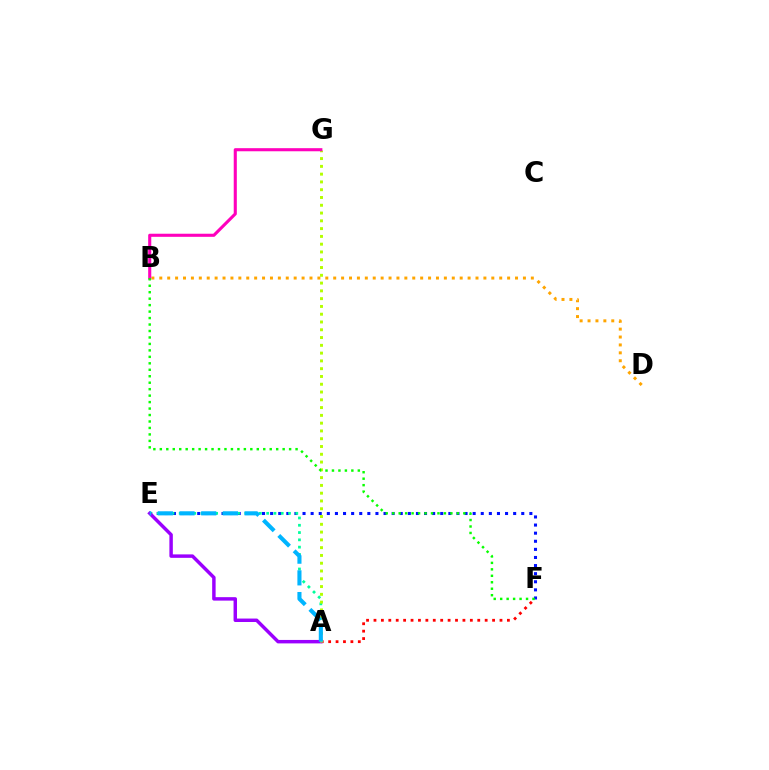{('E', 'F'): [{'color': '#0010ff', 'line_style': 'dotted', 'thickness': 2.2}], ('A', 'E'): [{'color': '#00ff9d', 'line_style': 'dotted', 'thickness': 1.98}, {'color': '#9b00ff', 'line_style': 'solid', 'thickness': 2.49}, {'color': '#00b5ff', 'line_style': 'dashed', 'thickness': 2.95}], ('A', 'F'): [{'color': '#ff0000', 'line_style': 'dotted', 'thickness': 2.01}], ('B', 'D'): [{'color': '#ffa500', 'line_style': 'dotted', 'thickness': 2.15}], ('A', 'G'): [{'color': '#b3ff00', 'line_style': 'dotted', 'thickness': 2.11}], ('B', 'G'): [{'color': '#ff00bd', 'line_style': 'solid', 'thickness': 2.23}], ('B', 'F'): [{'color': '#08ff00', 'line_style': 'dotted', 'thickness': 1.76}]}